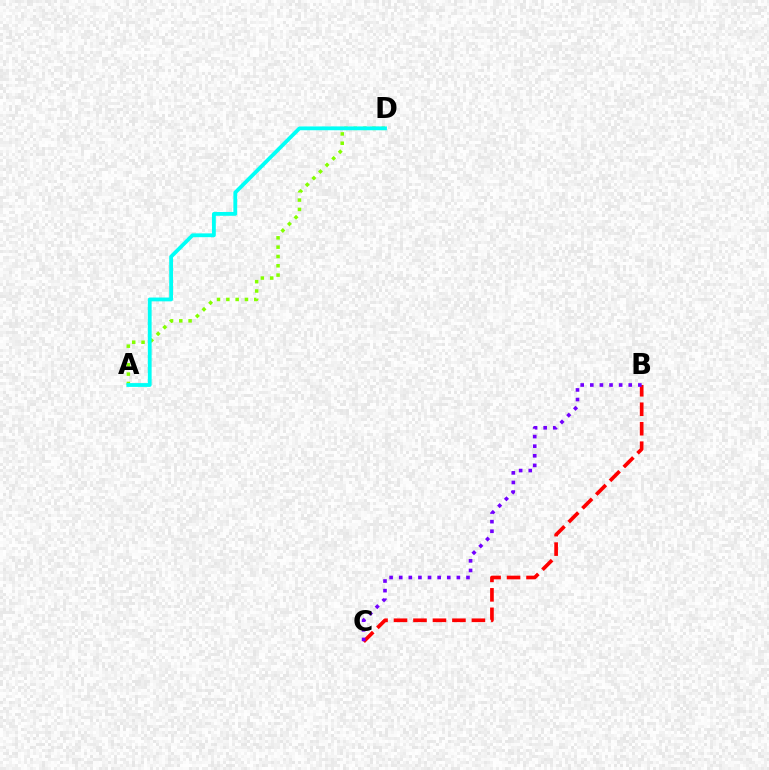{('A', 'D'): [{'color': '#84ff00', 'line_style': 'dotted', 'thickness': 2.53}, {'color': '#00fff6', 'line_style': 'solid', 'thickness': 2.74}], ('B', 'C'): [{'color': '#ff0000', 'line_style': 'dashed', 'thickness': 2.65}, {'color': '#7200ff', 'line_style': 'dotted', 'thickness': 2.61}]}